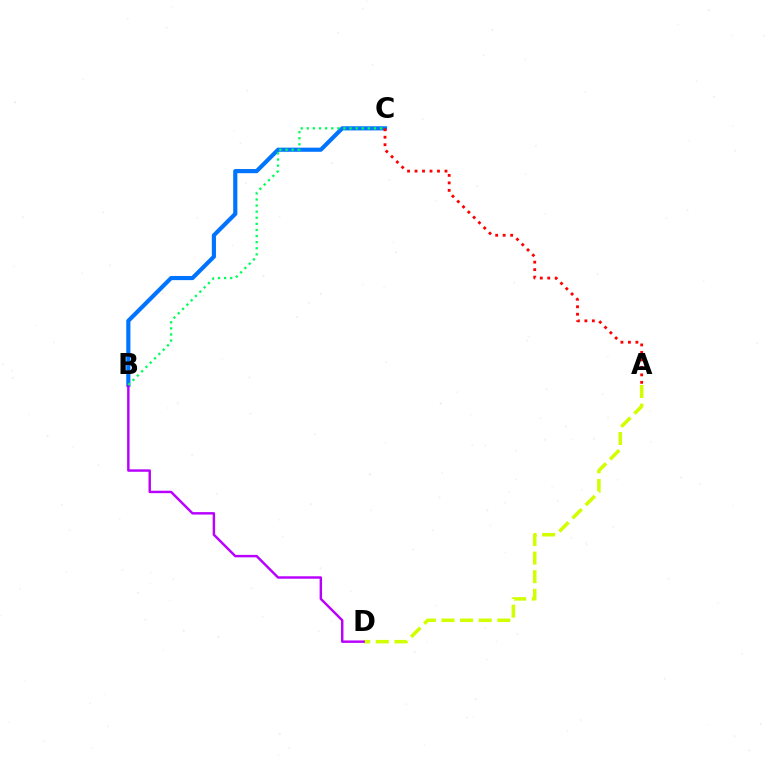{('A', 'D'): [{'color': '#d1ff00', 'line_style': 'dashed', 'thickness': 2.53}], ('B', 'C'): [{'color': '#0074ff', 'line_style': 'solid', 'thickness': 2.98}, {'color': '#00ff5c', 'line_style': 'dotted', 'thickness': 1.66}], ('A', 'C'): [{'color': '#ff0000', 'line_style': 'dotted', 'thickness': 2.03}], ('B', 'D'): [{'color': '#b900ff', 'line_style': 'solid', 'thickness': 1.76}]}